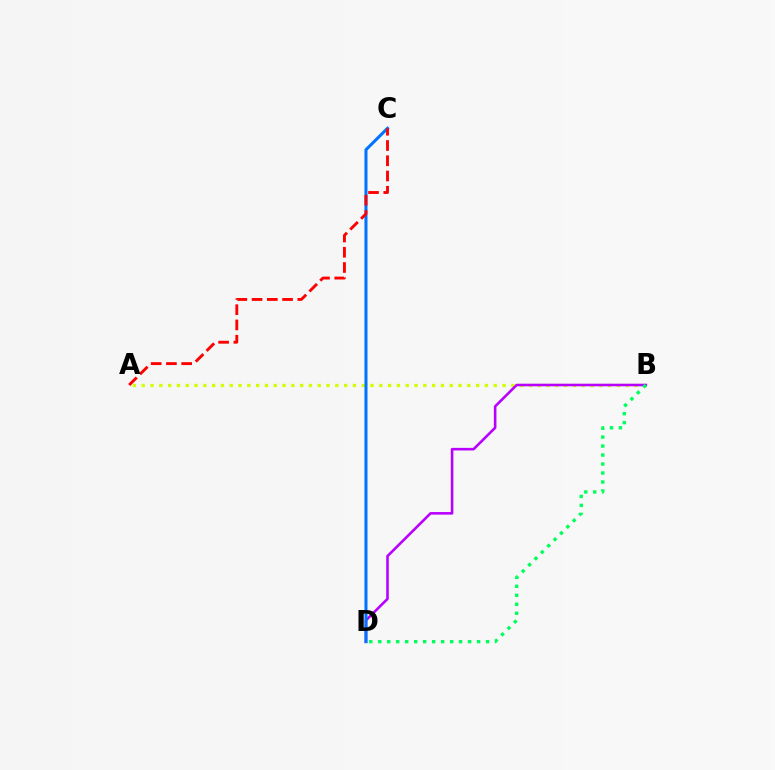{('A', 'B'): [{'color': '#d1ff00', 'line_style': 'dotted', 'thickness': 2.39}], ('B', 'D'): [{'color': '#b900ff', 'line_style': 'solid', 'thickness': 1.86}, {'color': '#00ff5c', 'line_style': 'dotted', 'thickness': 2.44}], ('C', 'D'): [{'color': '#0074ff', 'line_style': 'solid', 'thickness': 2.19}], ('A', 'C'): [{'color': '#ff0000', 'line_style': 'dashed', 'thickness': 2.07}]}